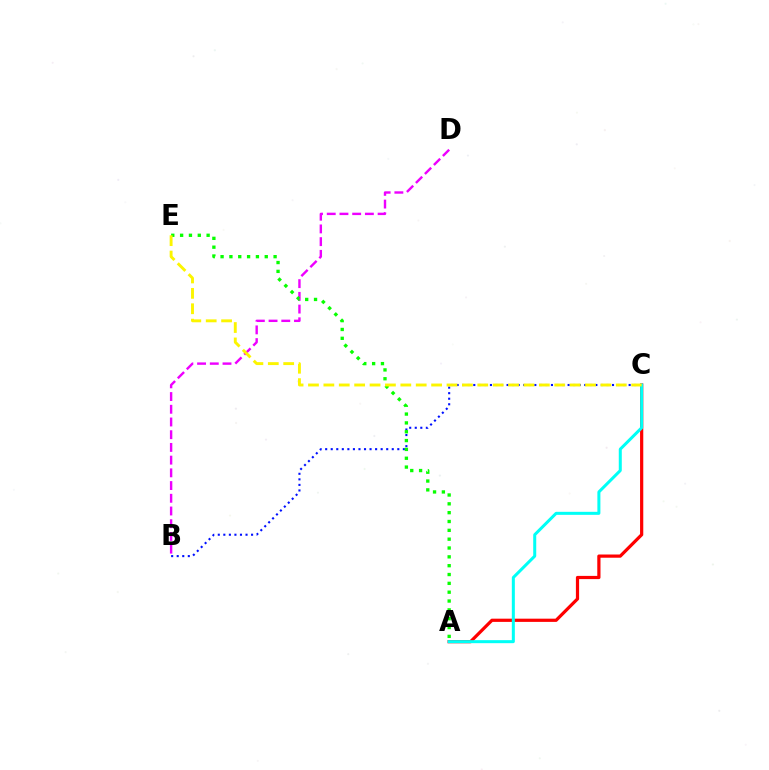{('B', 'C'): [{'color': '#0010ff', 'line_style': 'dotted', 'thickness': 1.51}], ('A', 'C'): [{'color': '#ff0000', 'line_style': 'solid', 'thickness': 2.31}, {'color': '#00fff6', 'line_style': 'solid', 'thickness': 2.17}], ('B', 'D'): [{'color': '#ee00ff', 'line_style': 'dashed', 'thickness': 1.73}], ('A', 'E'): [{'color': '#08ff00', 'line_style': 'dotted', 'thickness': 2.4}], ('C', 'E'): [{'color': '#fcf500', 'line_style': 'dashed', 'thickness': 2.09}]}